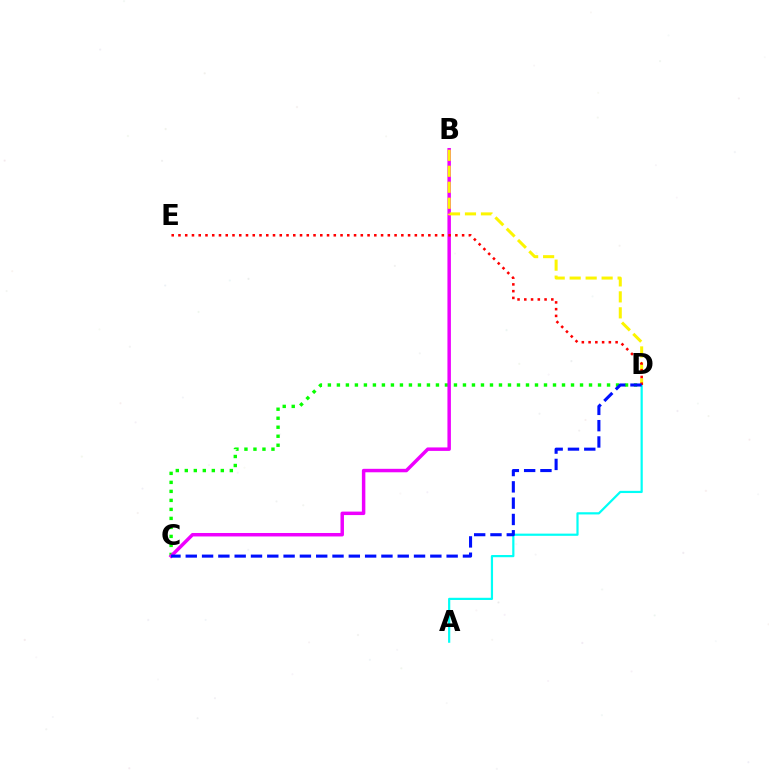{('A', 'D'): [{'color': '#00fff6', 'line_style': 'solid', 'thickness': 1.59}], ('C', 'D'): [{'color': '#08ff00', 'line_style': 'dotted', 'thickness': 2.45}, {'color': '#0010ff', 'line_style': 'dashed', 'thickness': 2.22}], ('B', 'C'): [{'color': '#ee00ff', 'line_style': 'solid', 'thickness': 2.5}], ('B', 'D'): [{'color': '#fcf500', 'line_style': 'dashed', 'thickness': 2.17}], ('D', 'E'): [{'color': '#ff0000', 'line_style': 'dotted', 'thickness': 1.83}]}